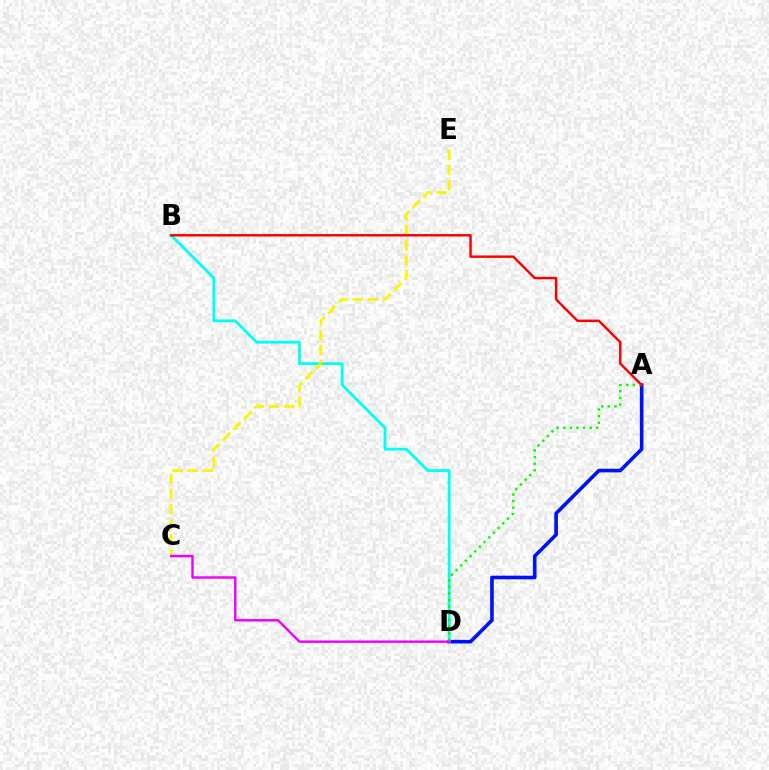{('A', 'D'): [{'color': '#0010ff', 'line_style': 'solid', 'thickness': 2.6}, {'color': '#08ff00', 'line_style': 'dotted', 'thickness': 1.8}], ('B', 'D'): [{'color': '#00fff6', 'line_style': 'solid', 'thickness': 2.04}], ('C', 'E'): [{'color': '#fcf500', 'line_style': 'dashed', 'thickness': 2.05}], ('A', 'B'): [{'color': '#ff0000', 'line_style': 'solid', 'thickness': 1.76}], ('C', 'D'): [{'color': '#ee00ff', 'line_style': 'solid', 'thickness': 1.74}]}